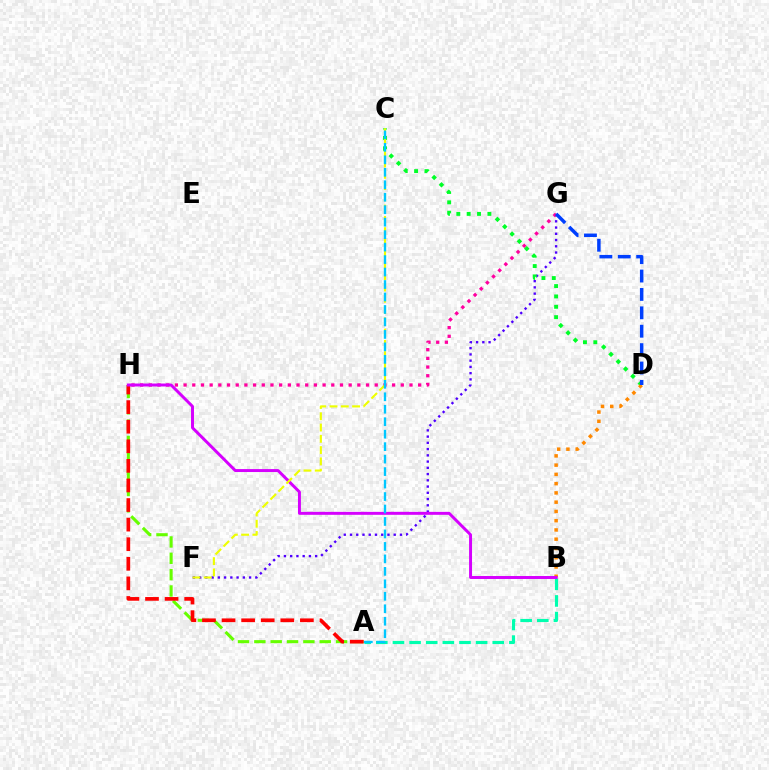{('A', 'H'): [{'color': '#66ff00', 'line_style': 'dashed', 'thickness': 2.22}, {'color': '#ff0000', 'line_style': 'dashed', 'thickness': 2.66}], ('A', 'B'): [{'color': '#00ffaf', 'line_style': 'dashed', 'thickness': 2.26}], ('F', 'G'): [{'color': '#4f00ff', 'line_style': 'dotted', 'thickness': 1.7}], ('G', 'H'): [{'color': '#ff00a0', 'line_style': 'dotted', 'thickness': 2.36}], ('C', 'D'): [{'color': '#00ff27', 'line_style': 'dotted', 'thickness': 2.81}], ('B', 'D'): [{'color': '#ff8800', 'line_style': 'dotted', 'thickness': 2.52}], ('B', 'H'): [{'color': '#d600ff', 'line_style': 'solid', 'thickness': 2.13}], ('D', 'G'): [{'color': '#003fff', 'line_style': 'dashed', 'thickness': 2.5}], ('C', 'F'): [{'color': '#eeff00', 'line_style': 'dashed', 'thickness': 1.53}], ('A', 'C'): [{'color': '#00c7ff', 'line_style': 'dashed', 'thickness': 1.69}]}